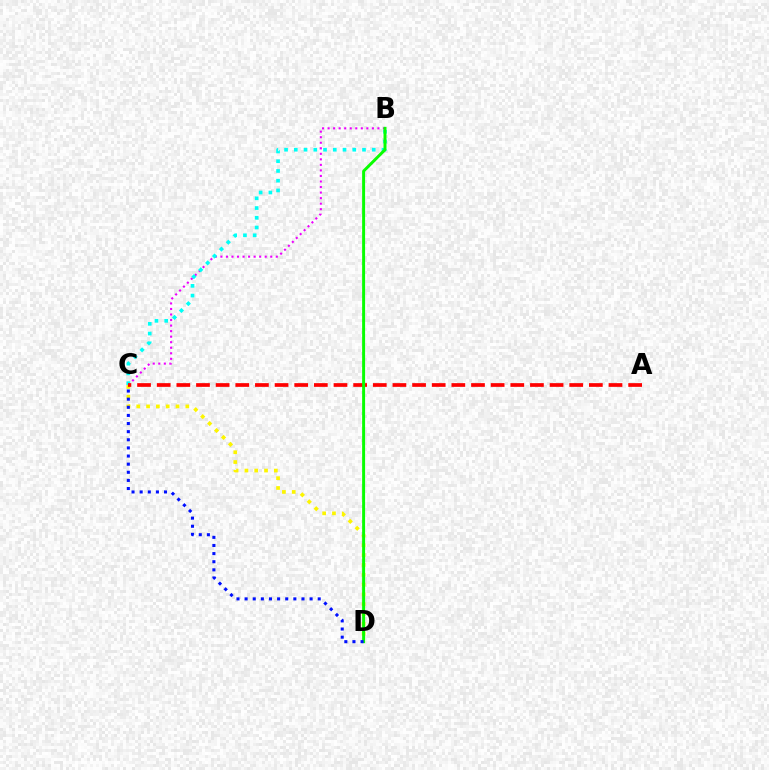{('C', 'D'): [{'color': '#fcf500', 'line_style': 'dotted', 'thickness': 2.67}, {'color': '#0010ff', 'line_style': 'dotted', 'thickness': 2.21}], ('B', 'C'): [{'color': '#ee00ff', 'line_style': 'dotted', 'thickness': 1.5}, {'color': '#00fff6', 'line_style': 'dotted', 'thickness': 2.65}], ('A', 'C'): [{'color': '#ff0000', 'line_style': 'dashed', 'thickness': 2.67}], ('B', 'D'): [{'color': '#08ff00', 'line_style': 'solid', 'thickness': 2.13}]}